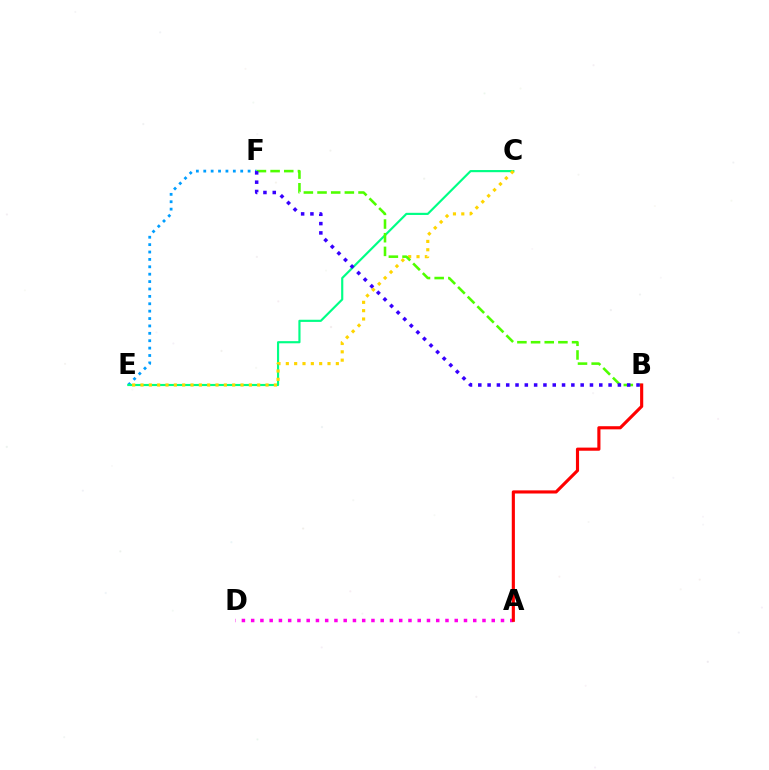{('E', 'F'): [{'color': '#009eff', 'line_style': 'dotted', 'thickness': 2.01}], ('C', 'E'): [{'color': '#00ff86', 'line_style': 'solid', 'thickness': 1.56}, {'color': '#ffd500', 'line_style': 'dotted', 'thickness': 2.26}], ('A', 'D'): [{'color': '#ff00ed', 'line_style': 'dotted', 'thickness': 2.51}], ('B', 'F'): [{'color': '#4fff00', 'line_style': 'dashed', 'thickness': 1.86}, {'color': '#3700ff', 'line_style': 'dotted', 'thickness': 2.53}], ('A', 'B'): [{'color': '#ff0000', 'line_style': 'solid', 'thickness': 2.25}]}